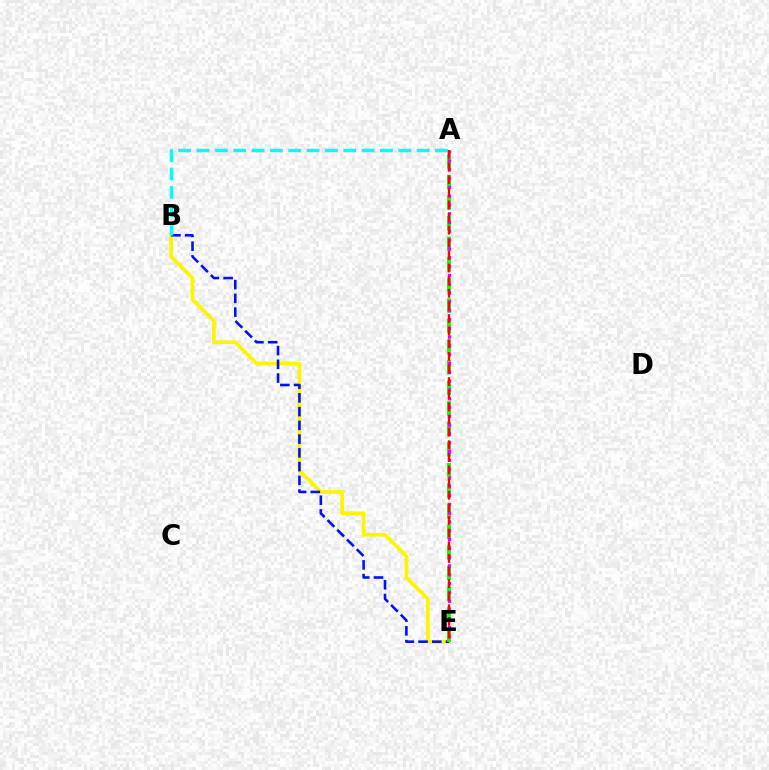{('B', 'E'): [{'color': '#fcf500', 'line_style': 'solid', 'thickness': 2.68}, {'color': '#0010ff', 'line_style': 'dashed', 'thickness': 1.87}], ('A', 'E'): [{'color': '#08ff00', 'line_style': 'dashed', 'thickness': 2.8}, {'color': '#ee00ff', 'line_style': 'dotted', 'thickness': 2.39}, {'color': '#ff0000', 'line_style': 'dashed', 'thickness': 1.71}], ('A', 'B'): [{'color': '#00fff6', 'line_style': 'dashed', 'thickness': 2.49}]}